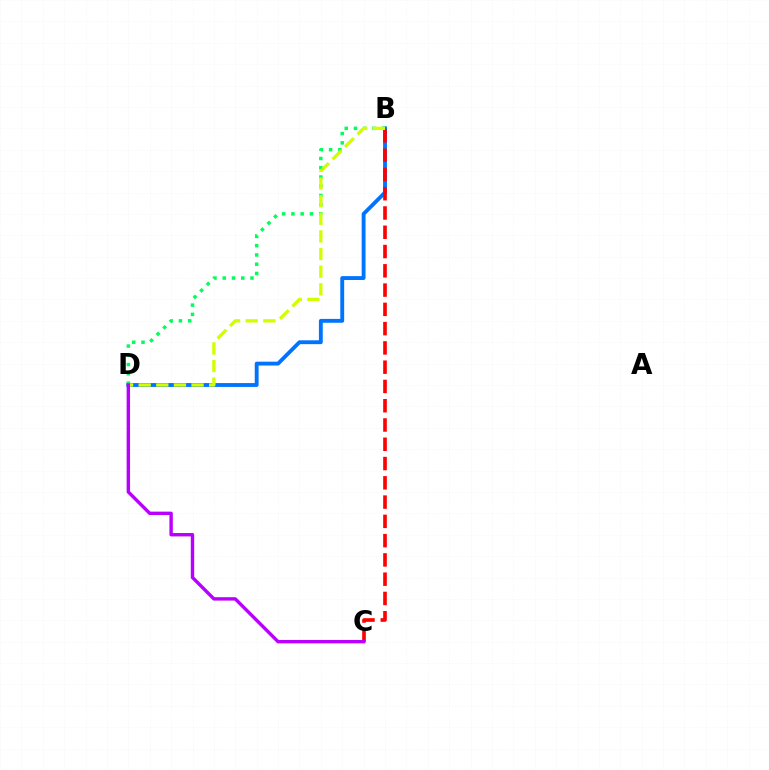{('B', 'D'): [{'color': '#0074ff', 'line_style': 'solid', 'thickness': 2.78}, {'color': '#00ff5c', 'line_style': 'dotted', 'thickness': 2.52}, {'color': '#d1ff00', 'line_style': 'dashed', 'thickness': 2.39}], ('B', 'C'): [{'color': '#ff0000', 'line_style': 'dashed', 'thickness': 2.62}], ('C', 'D'): [{'color': '#b900ff', 'line_style': 'solid', 'thickness': 2.45}]}